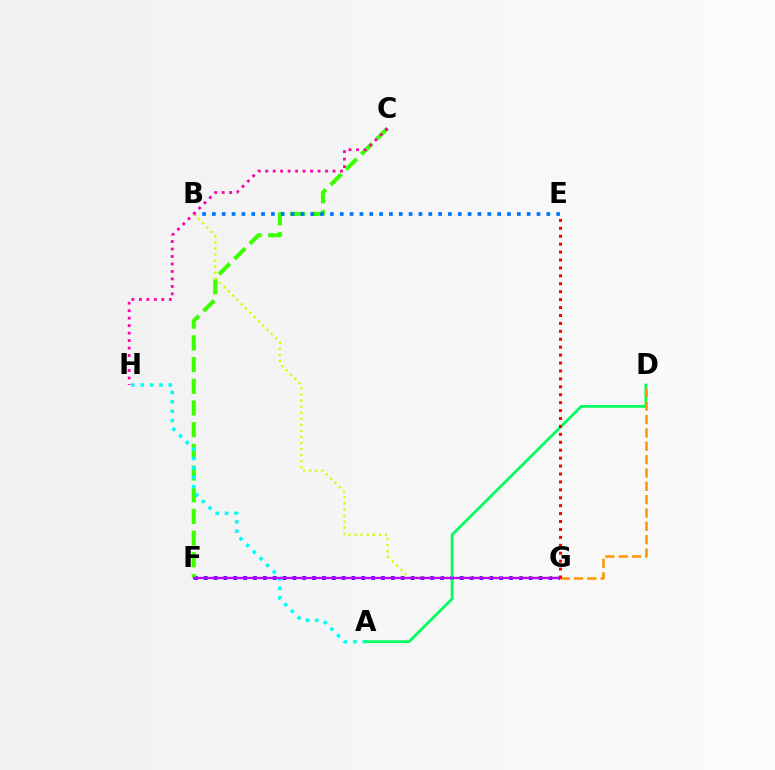{('F', 'G'): [{'color': '#2500ff', 'line_style': 'dotted', 'thickness': 2.68}, {'color': '#b900ff', 'line_style': 'solid', 'thickness': 1.68}], ('C', 'F'): [{'color': '#3dff00', 'line_style': 'dashed', 'thickness': 2.95}], ('B', 'E'): [{'color': '#0074ff', 'line_style': 'dotted', 'thickness': 2.67}], ('A', 'H'): [{'color': '#00fff6', 'line_style': 'dotted', 'thickness': 2.55}], ('B', 'G'): [{'color': '#d1ff00', 'line_style': 'dotted', 'thickness': 1.65}], ('C', 'H'): [{'color': '#ff00ac', 'line_style': 'dotted', 'thickness': 2.03}], ('A', 'D'): [{'color': '#00ff5c', 'line_style': 'solid', 'thickness': 1.99}], ('D', 'G'): [{'color': '#ff9400', 'line_style': 'dashed', 'thickness': 1.81}], ('E', 'G'): [{'color': '#ff0000', 'line_style': 'dotted', 'thickness': 2.15}]}